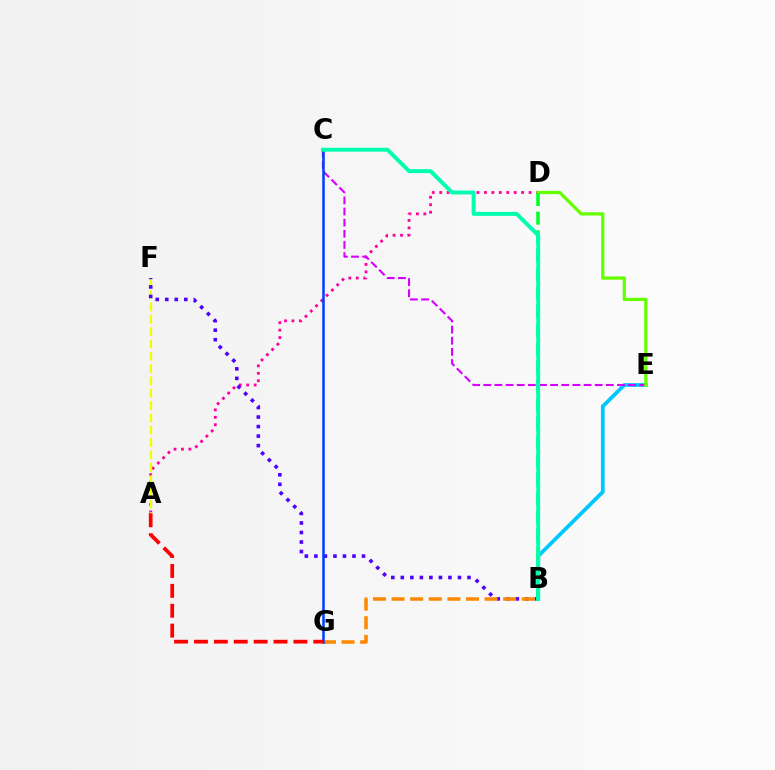{('A', 'D'): [{'color': '#ff00a0', 'line_style': 'dotted', 'thickness': 2.02}], ('A', 'F'): [{'color': '#eeff00', 'line_style': 'dashed', 'thickness': 1.67}], ('B', 'F'): [{'color': '#4f00ff', 'line_style': 'dotted', 'thickness': 2.59}], ('B', 'E'): [{'color': '#00c7ff', 'line_style': 'solid', 'thickness': 2.7}], ('C', 'E'): [{'color': '#d600ff', 'line_style': 'dashed', 'thickness': 1.51}], ('D', 'E'): [{'color': '#66ff00', 'line_style': 'solid', 'thickness': 2.34}], ('B', 'G'): [{'color': '#ff8800', 'line_style': 'dashed', 'thickness': 2.53}], ('C', 'G'): [{'color': '#003fff', 'line_style': 'solid', 'thickness': 1.82}], ('B', 'D'): [{'color': '#00ff27', 'line_style': 'dashed', 'thickness': 2.54}], ('B', 'C'): [{'color': '#00ffaf', 'line_style': 'solid', 'thickness': 2.84}], ('A', 'G'): [{'color': '#ff0000', 'line_style': 'dashed', 'thickness': 2.7}]}